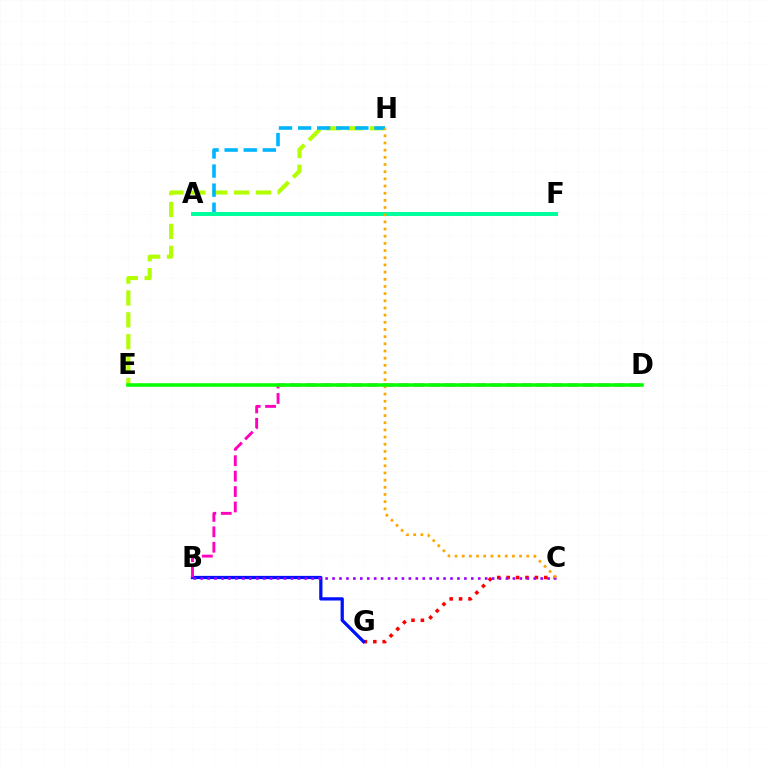{('C', 'G'): [{'color': '#ff0000', 'line_style': 'dotted', 'thickness': 2.56}], ('B', 'G'): [{'color': '#0010ff', 'line_style': 'solid', 'thickness': 2.35}], ('B', 'D'): [{'color': '#ff00bd', 'line_style': 'dashed', 'thickness': 2.09}], ('E', 'H'): [{'color': '#b3ff00', 'line_style': 'dashed', 'thickness': 2.97}], ('A', 'H'): [{'color': '#00b5ff', 'line_style': 'dashed', 'thickness': 2.59}], ('B', 'C'): [{'color': '#9b00ff', 'line_style': 'dotted', 'thickness': 1.88}], ('A', 'F'): [{'color': '#00ff9d', 'line_style': 'solid', 'thickness': 2.9}], ('C', 'H'): [{'color': '#ffa500', 'line_style': 'dotted', 'thickness': 1.95}], ('D', 'E'): [{'color': '#08ff00', 'line_style': 'solid', 'thickness': 2.58}]}